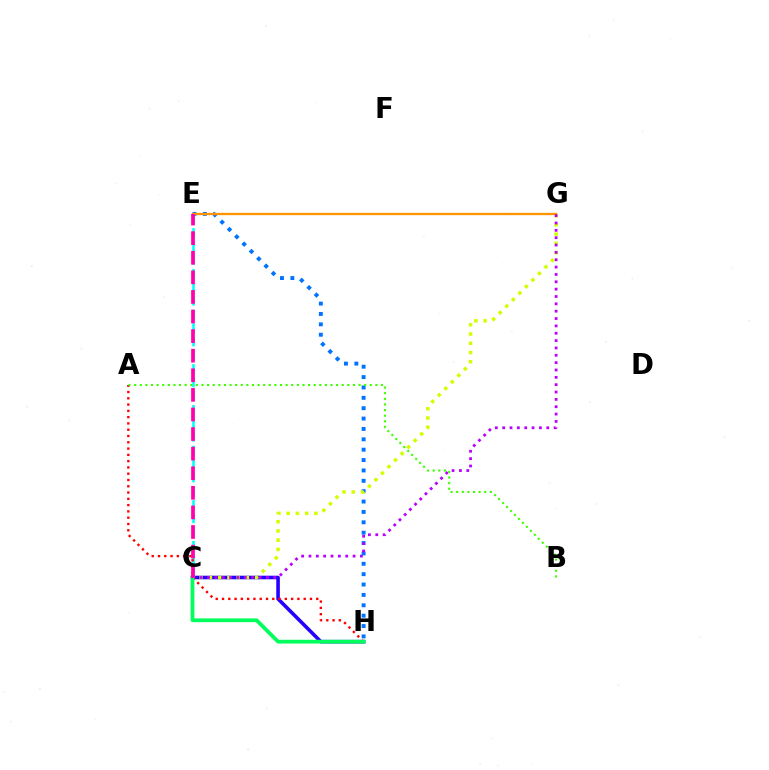{('E', 'H'): [{'color': '#0074ff', 'line_style': 'dotted', 'thickness': 2.82}], ('C', 'H'): [{'color': '#2500ff', 'line_style': 'solid', 'thickness': 2.59}, {'color': '#00ff5c', 'line_style': 'solid', 'thickness': 2.71}], ('C', 'G'): [{'color': '#d1ff00', 'line_style': 'dotted', 'thickness': 2.51}, {'color': '#b900ff', 'line_style': 'dotted', 'thickness': 2.0}], ('E', 'G'): [{'color': '#ff9400', 'line_style': 'solid', 'thickness': 1.68}], ('C', 'E'): [{'color': '#00fff6', 'line_style': 'dashed', 'thickness': 1.85}, {'color': '#ff00ac', 'line_style': 'dashed', 'thickness': 2.66}], ('A', 'H'): [{'color': '#ff0000', 'line_style': 'dotted', 'thickness': 1.71}], ('A', 'B'): [{'color': '#3dff00', 'line_style': 'dotted', 'thickness': 1.52}]}